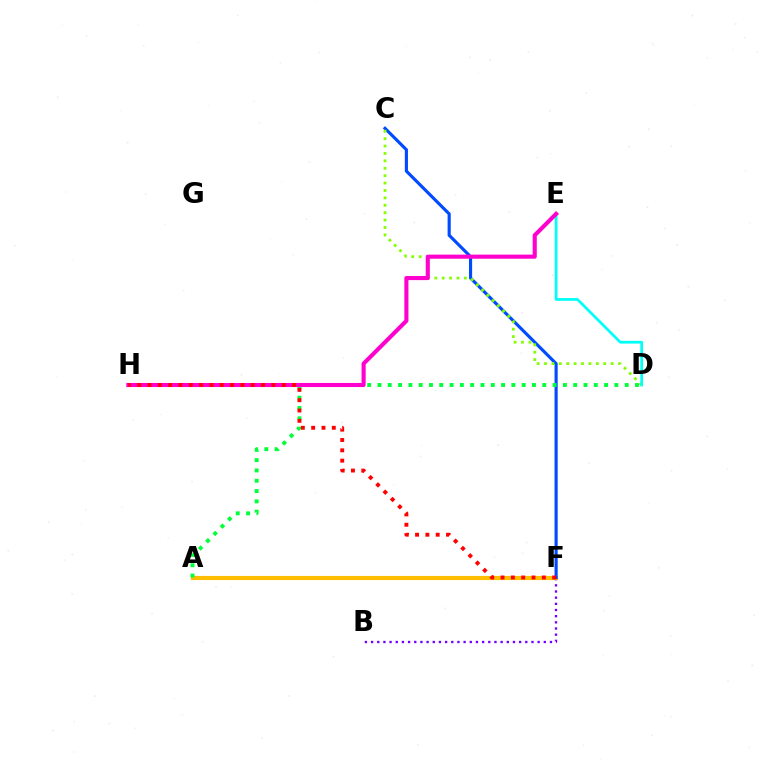{('B', 'F'): [{'color': '#7200ff', 'line_style': 'dotted', 'thickness': 1.68}], ('A', 'F'): [{'color': '#ffbd00', 'line_style': 'solid', 'thickness': 2.99}], ('C', 'F'): [{'color': '#004bff', 'line_style': 'solid', 'thickness': 2.26}], ('C', 'D'): [{'color': '#84ff00', 'line_style': 'dotted', 'thickness': 2.01}], ('D', 'E'): [{'color': '#00fff6', 'line_style': 'solid', 'thickness': 1.98}], ('A', 'D'): [{'color': '#00ff39', 'line_style': 'dotted', 'thickness': 2.8}], ('E', 'H'): [{'color': '#ff00cf', 'line_style': 'solid', 'thickness': 2.95}], ('F', 'H'): [{'color': '#ff0000', 'line_style': 'dotted', 'thickness': 2.8}]}